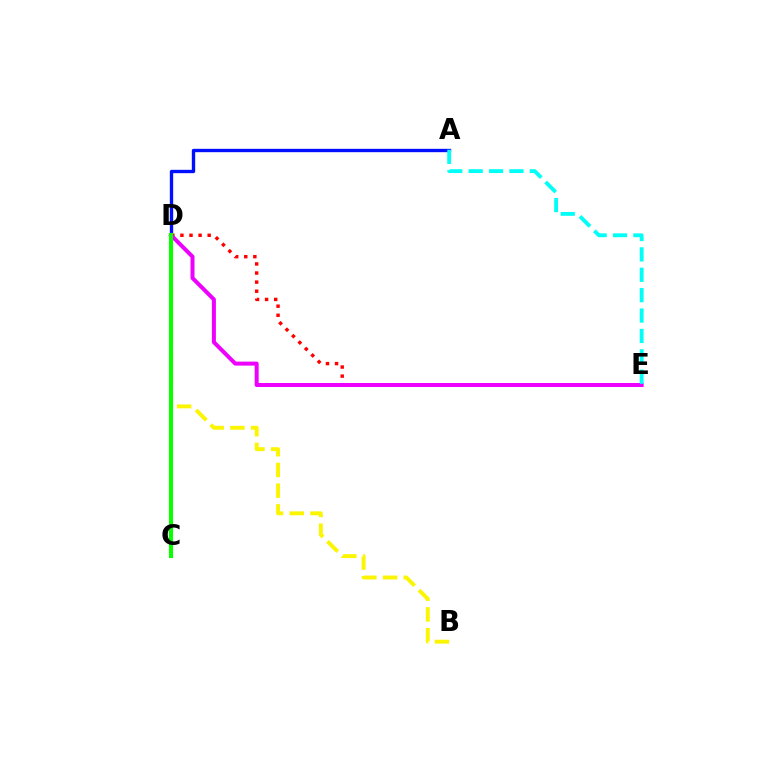{('B', 'D'): [{'color': '#fcf500', 'line_style': 'dashed', 'thickness': 2.81}], ('A', 'D'): [{'color': '#0010ff', 'line_style': 'solid', 'thickness': 2.41}], ('D', 'E'): [{'color': '#ff0000', 'line_style': 'dotted', 'thickness': 2.47}, {'color': '#ee00ff', 'line_style': 'solid', 'thickness': 2.88}], ('A', 'E'): [{'color': '#00fff6', 'line_style': 'dashed', 'thickness': 2.77}], ('C', 'D'): [{'color': '#08ff00', 'line_style': 'solid', 'thickness': 2.94}]}